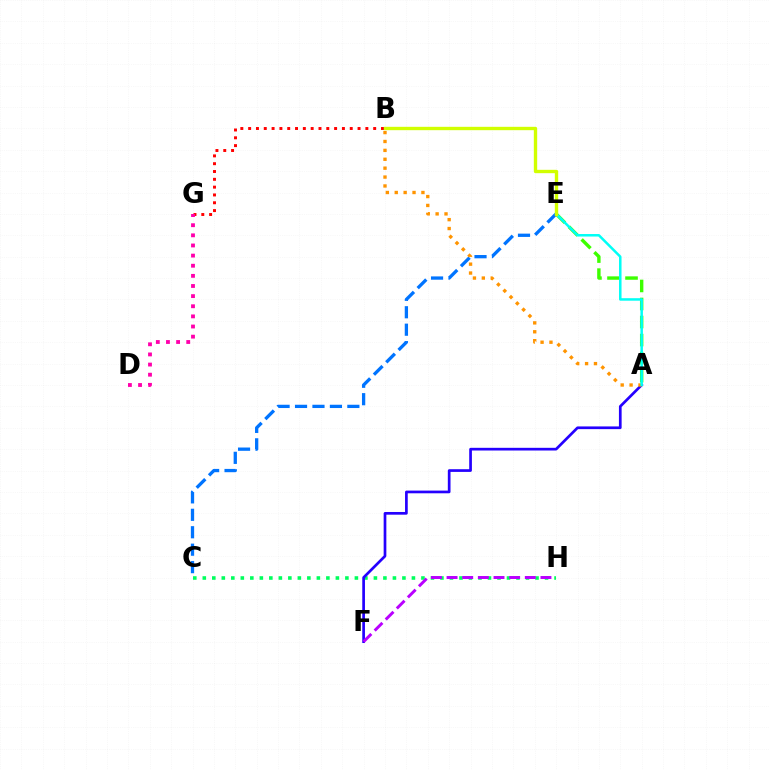{('C', 'E'): [{'color': '#0074ff', 'line_style': 'dashed', 'thickness': 2.37}], ('C', 'H'): [{'color': '#00ff5c', 'line_style': 'dotted', 'thickness': 2.58}], ('A', 'F'): [{'color': '#2500ff', 'line_style': 'solid', 'thickness': 1.94}], ('F', 'H'): [{'color': '#b900ff', 'line_style': 'dashed', 'thickness': 2.13}], ('B', 'G'): [{'color': '#ff0000', 'line_style': 'dotted', 'thickness': 2.12}], ('A', 'E'): [{'color': '#3dff00', 'line_style': 'dashed', 'thickness': 2.45}, {'color': '#00fff6', 'line_style': 'solid', 'thickness': 1.8}], ('A', 'B'): [{'color': '#ff9400', 'line_style': 'dotted', 'thickness': 2.42}], ('B', 'E'): [{'color': '#d1ff00', 'line_style': 'solid', 'thickness': 2.42}], ('D', 'G'): [{'color': '#ff00ac', 'line_style': 'dotted', 'thickness': 2.75}]}